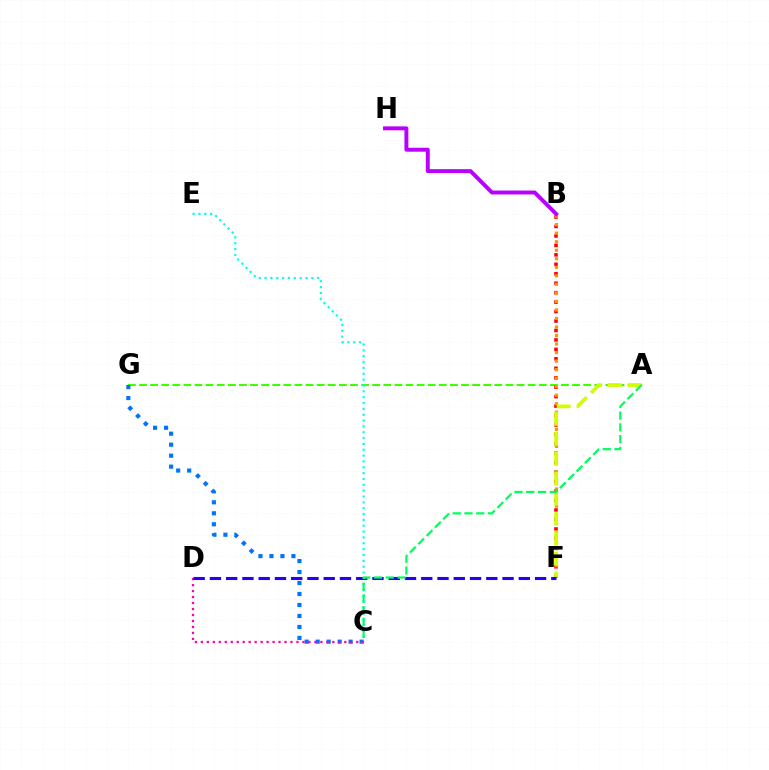{('A', 'G'): [{'color': '#3dff00', 'line_style': 'dashed', 'thickness': 1.51}], ('B', 'F'): [{'color': '#ff0000', 'line_style': 'dotted', 'thickness': 2.57}, {'color': '#ff9400', 'line_style': 'dotted', 'thickness': 2.32}], ('C', 'E'): [{'color': '#00fff6', 'line_style': 'dotted', 'thickness': 1.59}], ('A', 'F'): [{'color': '#d1ff00', 'line_style': 'dashed', 'thickness': 2.71}], ('C', 'G'): [{'color': '#0074ff', 'line_style': 'dotted', 'thickness': 2.98}], ('B', 'H'): [{'color': '#b900ff', 'line_style': 'solid', 'thickness': 2.83}], ('C', 'D'): [{'color': '#ff00ac', 'line_style': 'dotted', 'thickness': 1.62}], ('D', 'F'): [{'color': '#2500ff', 'line_style': 'dashed', 'thickness': 2.21}], ('A', 'C'): [{'color': '#00ff5c', 'line_style': 'dashed', 'thickness': 1.6}]}